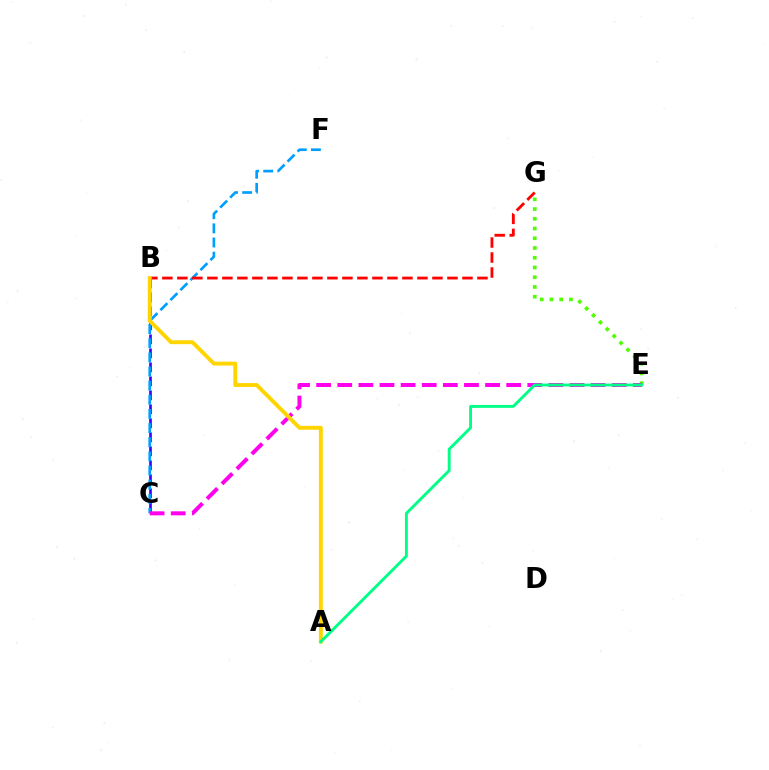{('B', 'C'): [{'color': '#3700ff', 'line_style': 'dashed', 'thickness': 1.9}], ('E', 'G'): [{'color': '#4fff00', 'line_style': 'dotted', 'thickness': 2.65}], ('C', 'F'): [{'color': '#009eff', 'line_style': 'dashed', 'thickness': 1.92}], ('B', 'G'): [{'color': '#ff0000', 'line_style': 'dashed', 'thickness': 2.04}], ('C', 'E'): [{'color': '#ff00ed', 'line_style': 'dashed', 'thickness': 2.87}], ('A', 'B'): [{'color': '#ffd500', 'line_style': 'solid', 'thickness': 2.81}], ('A', 'E'): [{'color': '#00ff86', 'line_style': 'solid', 'thickness': 2.08}]}